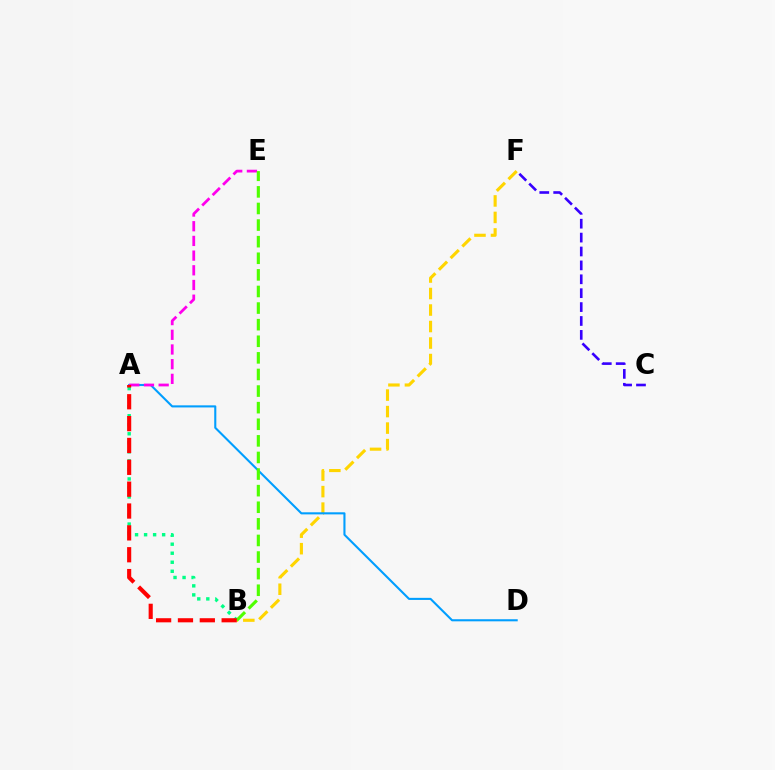{('A', 'B'): [{'color': '#00ff86', 'line_style': 'dotted', 'thickness': 2.45}, {'color': '#ff0000', 'line_style': 'dashed', 'thickness': 2.97}], ('B', 'F'): [{'color': '#ffd500', 'line_style': 'dashed', 'thickness': 2.24}], ('A', 'D'): [{'color': '#009eff', 'line_style': 'solid', 'thickness': 1.51}], ('A', 'E'): [{'color': '#ff00ed', 'line_style': 'dashed', 'thickness': 2.0}], ('B', 'E'): [{'color': '#4fff00', 'line_style': 'dashed', 'thickness': 2.25}], ('C', 'F'): [{'color': '#3700ff', 'line_style': 'dashed', 'thickness': 1.89}]}